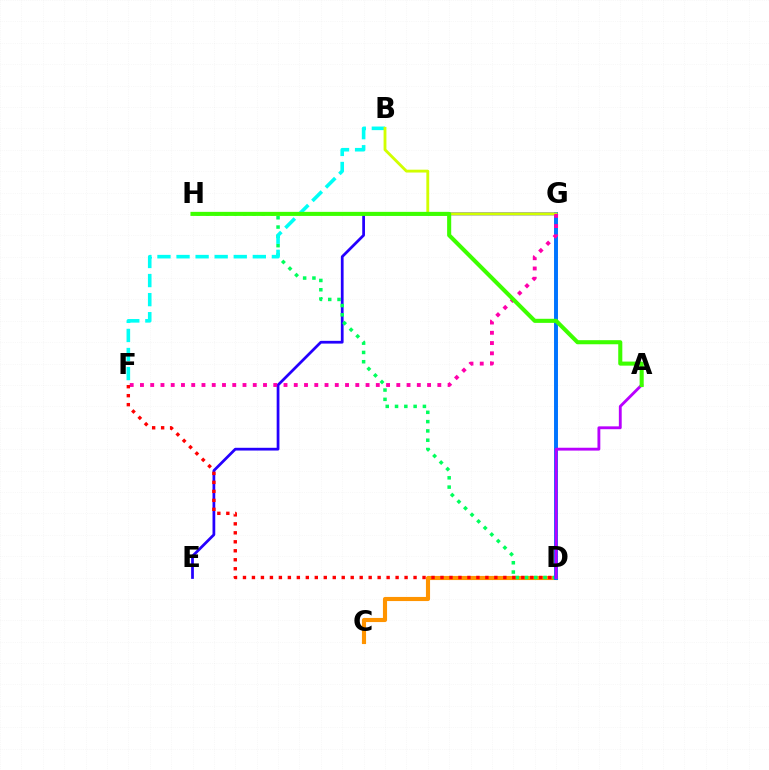{('C', 'D'): [{'color': '#ff9400', 'line_style': 'solid', 'thickness': 2.97}], ('E', 'G'): [{'color': '#2500ff', 'line_style': 'solid', 'thickness': 1.98}], ('D', 'H'): [{'color': '#00ff5c', 'line_style': 'dotted', 'thickness': 2.53}], ('D', 'G'): [{'color': '#0074ff', 'line_style': 'solid', 'thickness': 2.83}], ('B', 'F'): [{'color': '#00fff6', 'line_style': 'dashed', 'thickness': 2.59}], ('A', 'D'): [{'color': '#b900ff', 'line_style': 'solid', 'thickness': 2.05}], ('B', 'G'): [{'color': '#d1ff00', 'line_style': 'solid', 'thickness': 2.05}], ('F', 'G'): [{'color': '#ff00ac', 'line_style': 'dotted', 'thickness': 2.79}], ('D', 'F'): [{'color': '#ff0000', 'line_style': 'dotted', 'thickness': 2.44}], ('A', 'H'): [{'color': '#3dff00', 'line_style': 'solid', 'thickness': 2.94}]}